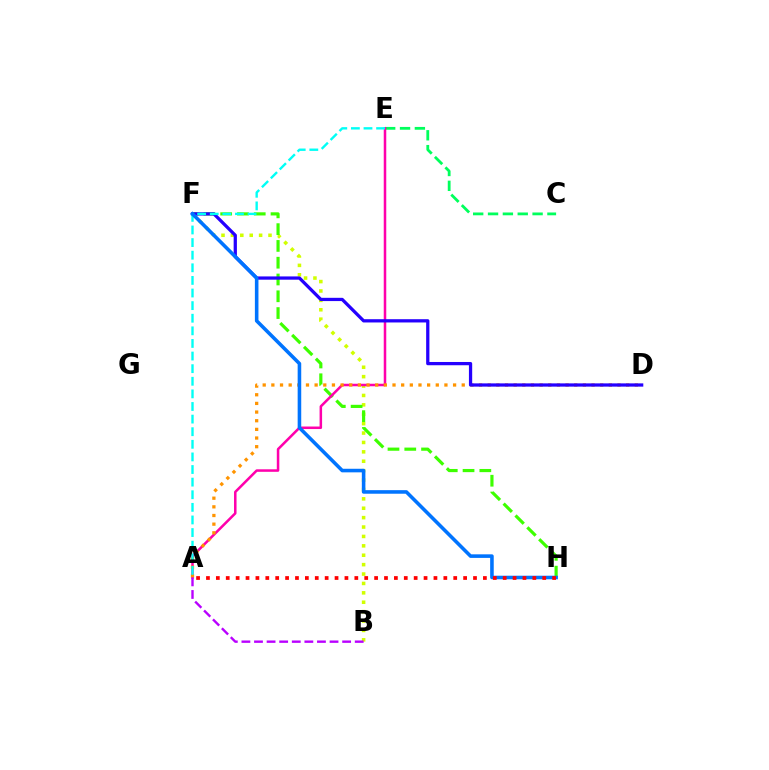{('B', 'F'): [{'color': '#d1ff00', 'line_style': 'dotted', 'thickness': 2.55}], ('F', 'H'): [{'color': '#3dff00', 'line_style': 'dashed', 'thickness': 2.28}, {'color': '#0074ff', 'line_style': 'solid', 'thickness': 2.57}], ('C', 'E'): [{'color': '#00ff5c', 'line_style': 'dashed', 'thickness': 2.02}], ('A', 'E'): [{'color': '#ff00ac', 'line_style': 'solid', 'thickness': 1.82}, {'color': '#00fff6', 'line_style': 'dashed', 'thickness': 1.71}], ('A', 'D'): [{'color': '#ff9400', 'line_style': 'dotted', 'thickness': 2.35}], ('A', 'B'): [{'color': '#b900ff', 'line_style': 'dashed', 'thickness': 1.71}], ('D', 'F'): [{'color': '#2500ff', 'line_style': 'solid', 'thickness': 2.35}], ('A', 'H'): [{'color': '#ff0000', 'line_style': 'dotted', 'thickness': 2.69}]}